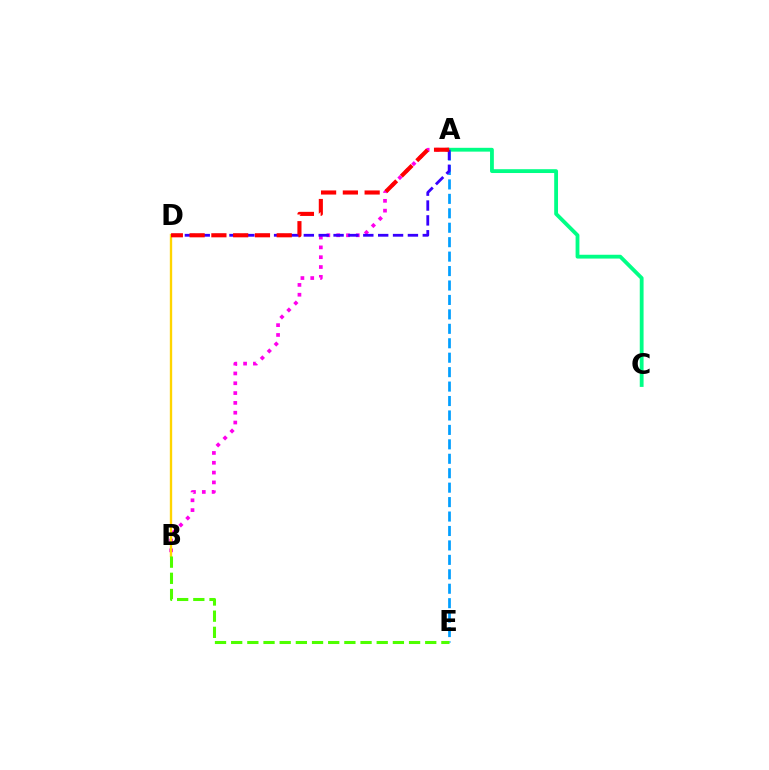{('A', 'E'): [{'color': '#009eff', 'line_style': 'dashed', 'thickness': 1.96}], ('A', 'B'): [{'color': '#ff00ed', 'line_style': 'dotted', 'thickness': 2.67}], ('A', 'C'): [{'color': '#00ff86', 'line_style': 'solid', 'thickness': 2.75}], ('B', 'D'): [{'color': '#ffd500', 'line_style': 'solid', 'thickness': 1.69}], ('B', 'E'): [{'color': '#4fff00', 'line_style': 'dashed', 'thickness': 2.2}], ('A', 'D'): [{'color': '#3700ff', 'line_style': 'dashed', 'thickness': 2.02}, {'color': '#ff0000', 'line_style': 'dashed', 'thickness': 2.96}]}